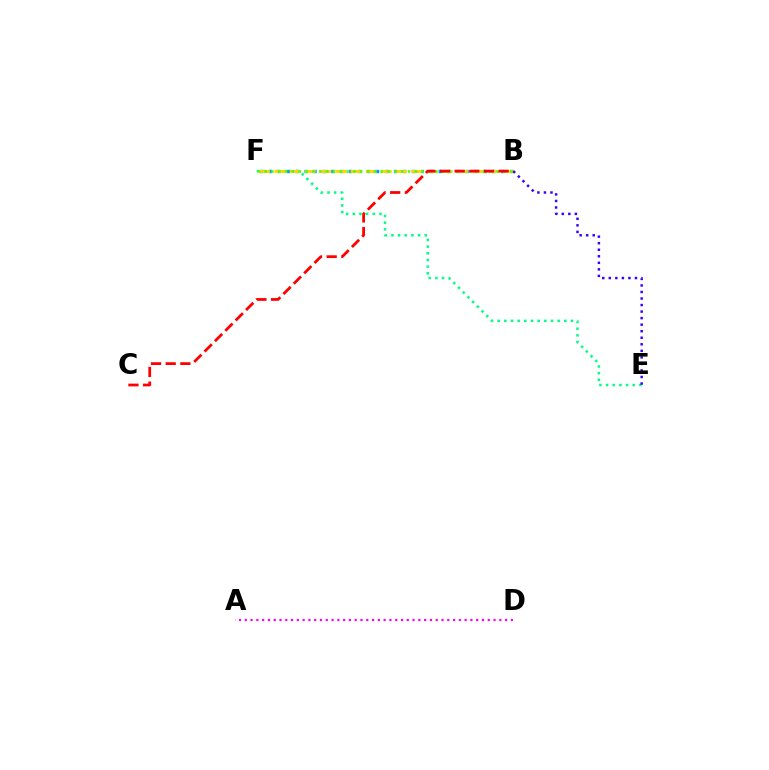{('A', 'D'): [{'color': '#ff00ed', 'line_style': 'dotted', 'thickness': 1.57}], ('E', 'F'): [{'color': '#00ff86', 'line_style': 'dotted', 'thickness': 1.81}], ('B', 'F'): [{'color': '#009eff', 'line_style': 'dotted', 'thickness': 2.43}, {'color': '#ffd500', 'line_style': 'dashed', 'thickness': 2.07}, {'color': '#4fff00', 'line_style': 'dotted', 'thickness': 1.86}], ('B', 'E'): [{'color': '#3700ff', 'line_style': 'dotted', 'thickness': 1.78}], ('B', 'C'): [{'color': '#ff0000', 'line_style': 'dashed', 'thickness': 1.99}]}